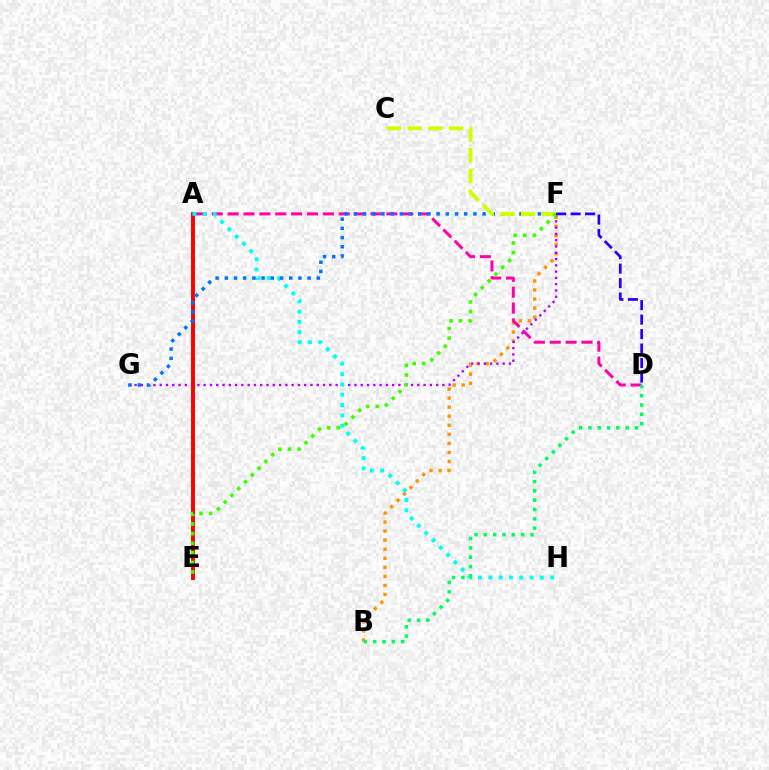{('B', 'F'): [{'color': '#ff9400', 'line_style': 'dotted', 'thickness': 2.46}], ('A', 'D'): [{'color': '#ff00ac', 'line_style': 'dashed', 'thickness': 2.16}], ('F', 'G'): [{'color': '#b900ff', 'line_style': 'dotted', 'thickness': 1.71}, {'color': '#0074ff', 'line_style': 'dotted', 'thickness': 2.5}], ('A', 'E'): [{'color': '#ff0000', 'line_style': 'solid', 'thickness': 2.82}], ('A', 'H'): [{'color': '#00fff6', 'line_style': 'dotted', 'thickness': 2.8}], ('C', 'F'): [{'color': '#d1ff00', 'line_style': 'dashed', 'thickness': 2.82}], ('B', 'D'): [{'color': '#00ff5c', 'line_style': 'dotted', 'thickness': 2.53}], ('E', 'F'): [{'color': '#3dff00', 'line_style': 'dotted', 'thickness': 2.61}], ('D', 'F'): [{'color': '#2500ff', 'line_style': 'dashed', 'thickness': 1.97}]}